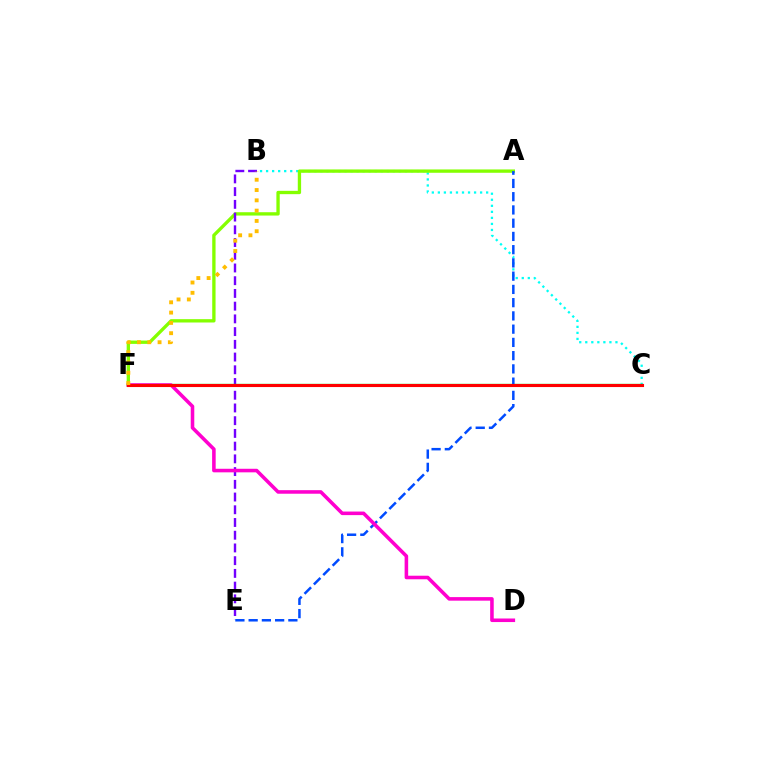{('B', 'C'): [{'color': '#00fff6', 'line_style': 'dotted', 'thickness': 1.64}], ('A', 'F'): [{'color': '#84ff00', 'line_style': 'solid', 'thickness': 2.4}], ('B', 'E'): [{'color': '#7200ff', 'line_style': 'dashed', 'thickness': 1.73}], ('C', 'F'): [{'color': '#00ff39', 'line_style': 'solid', 'thickness': 1.68}, {'color': '#ff0000', 'line_style': 'solid', 'thickness': 2.23}], ('A', 'E'): [{'color': '#004bff', 'line_style': 'dashed', 'thickness': 1.8}], ('D', 'F'): [{'color': '#ff00cf', 'line_style': 'solid', 'thickness': 2.56}], ('B', 'F'): [{'color': '#ffbd00', 'line_style': 'dotted', 'thickness': 2.8}]}